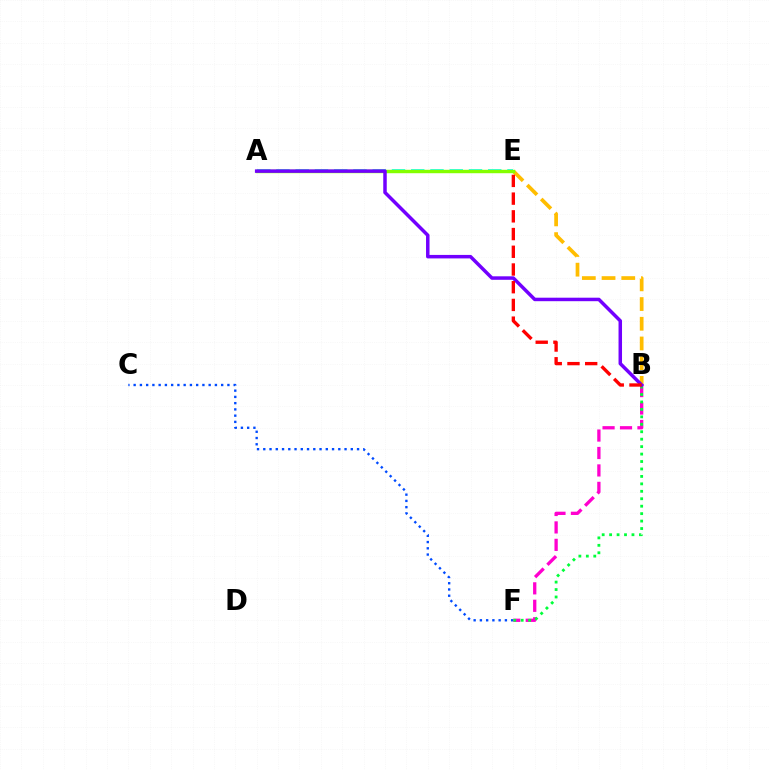{('C', 'F'): [{'color': '#004bff', 'line_style': 'dotted', 'thickness': 1.7}], ('B', 'F'): [{'color': '#ff00cf', 'line_style': 'dashed', 'thickness': 2.37}, {'color': '#00ff39', 'line_style': 'dotted', 'thickness': 2.02}], ('B', 'E'): [{'color': '#ffbd00', 'line_style': 'dashed', 'thickness': 2.68}, {'color': '#ff0000', 'line_style': 'dashed', 'thickness': 2.41}], ('A', 'E'): [{'color': '#00fff6', 'line_style': 'dashed', 'thickness': 2.62}, {'color': '#84ff00', 'line_style': 'solid', 'thickness': 2.46}], ('A', 'B'): [{'color': '#7200ff', 'line_style': 'solid', 'thickness': 2.51}]}